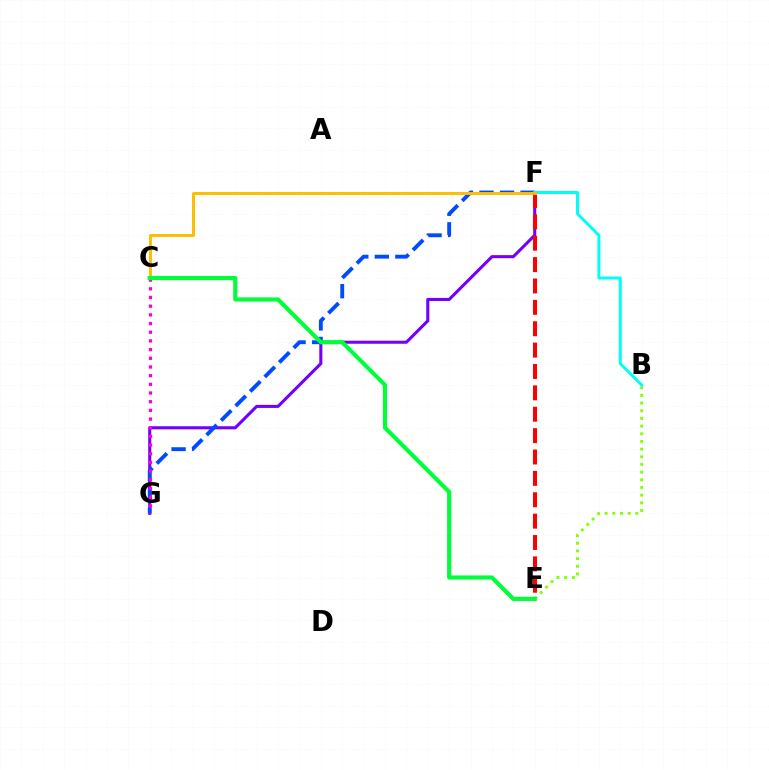{('B', 'E'): [{'color': '#84ff00', 'line_style': 'dotted', 'thickness': 2.08}], ('F', 'G'): [{'color': '#7200ff', 'line_style': 'solid', 'thickness': 2.21}, {'color': '#004bff', 'line_style': 'dashed', 'thickness': 2.79}], ('B', 'F'): [{'color': '#00fff6', 'line_style': 'solid', 'thickness': 2.14}], ('C', 'G'): [{'color': '#ff00cf', 'line_style': 'dotted', 'thickness': 2.36}], ('E', 'F'): [{'color': '#ff0000', 'line_style': 'dashed', 'thickness': 2.9}], ('C', 'F'): [{'color': '#ffbd00', 'line_style': 'solid', 'thickness': 2.12}], ('C', 'E'): [{'color': '#00ff39', 'line_style': 'solid', 'thickness': 2.99}]}